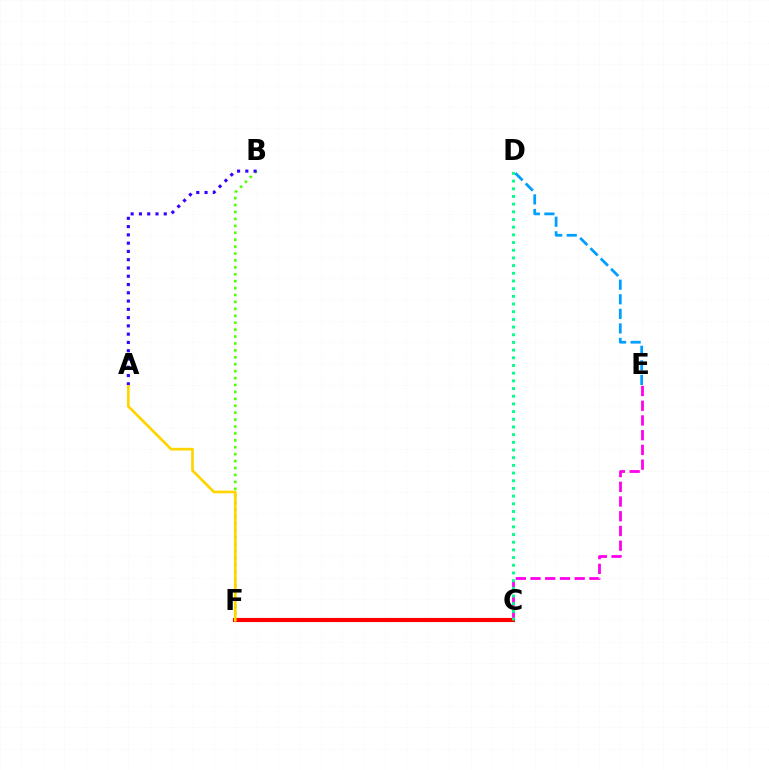{('D', 'E'): [{'color': '#009eff', 'line_style': 'dashed', 'thickness': 1.98}], ('C', 'E'): [{'color': '#ff00ed', 'line_style': 'dashed', 'thickness': 2.0}], ('B', 'F'): [{'color': '#4fff00', 'line_style': 'dotted', 'thickness': 1.88}], ('C', 'F'): [{'color': '#ff0000', 'line_style': 'solid', 'thickness': 2.98}], ('A', 'F'): [{'color': '#ffd500', 'line_style': 'solid', 'thickness': 1.94}], ('C', 'D'): [{'color': '#00ff86', 'line_style': 'dotted', 'thickness': 2.09}], ('A', 'B'): [{'color': '#3700ff', 'line_style': 'dotted', 'thickness': 2.25}]}